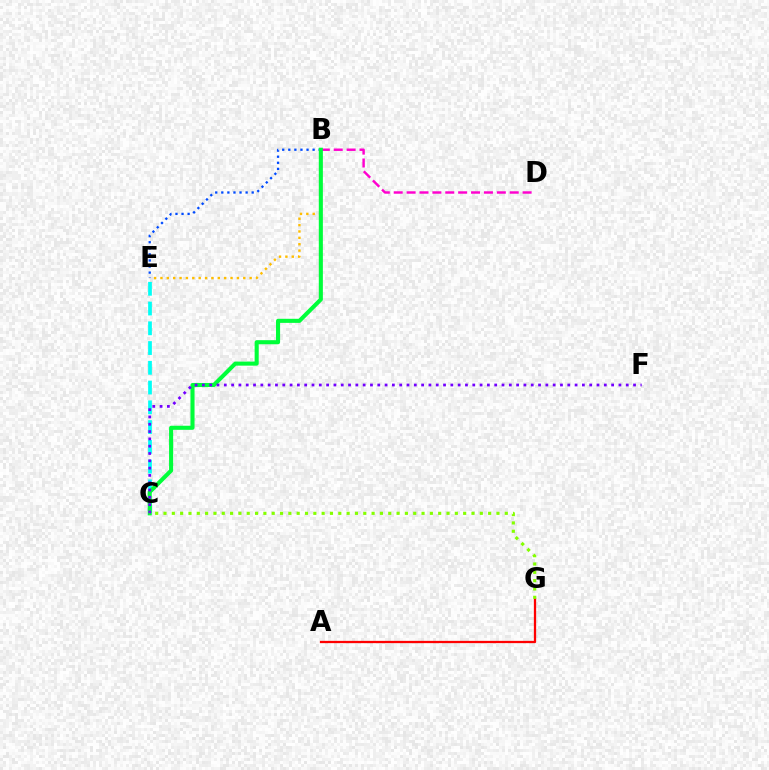{('A', 'G'): [{'color': '#ff0000', 'line_style': 'solid', 'thickness': 1.63}], ('B', 'E'): [{'color': '#ffbd00', 'line_style': 'dotted', 'thickness': 1.73}, {'color': '#004bff', 'line_style': 'dotted', 'thickness': 1.65}], ('C', 'E'): [{'color': '#00fff6', 'line_style': 'dashed', 'thickness': 2.68}], ('B', 'D'): [{'color': '#ff00cf', 'line_style': 'dashed', 'thickness': 1.75}], ('B', 'C'): [{'color': '#00ff39', 'line_style': 'solid', 'thickness': 2.94}], ('C', 'F'): [{'color': '#7200ff', 'line_style': 'dotted', 'thickness': 1.99}], ('C', 'G'): [{'color': '#84ff00', 'line_style': 'dotted', 'thickness': 2.26}]}